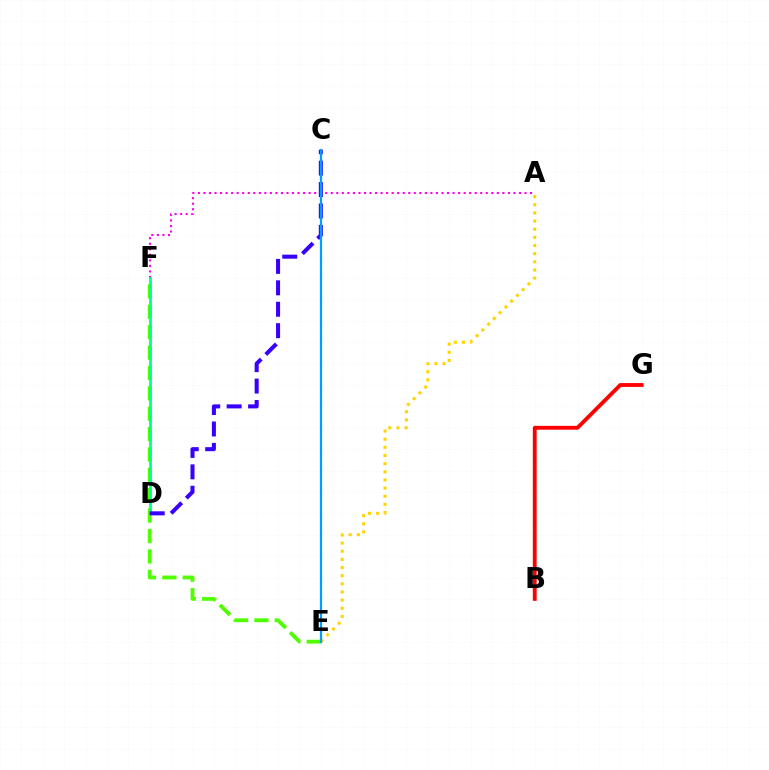{('E', 'F'): [{'color': '#4fff00', 'line_style': 'dashed', 'thickness': 2.77}], ('A', 'F'): [{'color': '#ff00ed', 'line_style': 'dotted', 'thickness': 1.5}], ('D', 'F'): [{'color': '#00ff86', 'line_style': 'solid', 'thickness': 1.97}], ('C', 'D'): [{'color': '#3700ff', 'line_style': 'dashed', 'thickness': 2.91}], ('B', 'G'): [{'color': '#ff0000', 'line_style': 'solid', 'thickness': 2.77}], ('A', 'E'): [{'color': '#ffd500', 'line_style': 'dotted', 'thickness': 2.21}], ('C', 'E'): [{'color': '#009eff', 'line_style': 'solid', 'thickness': 1.6}]}